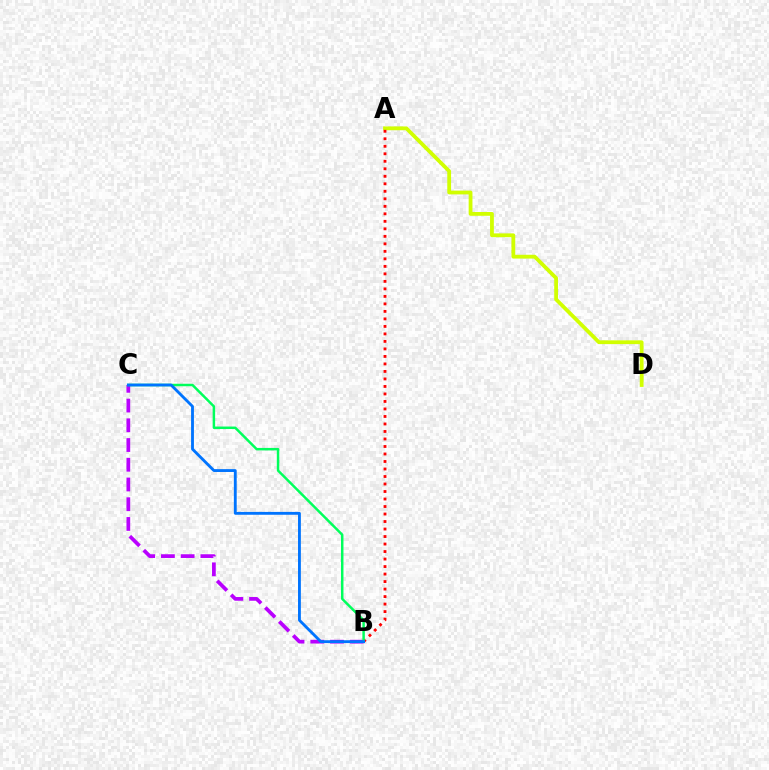{('A', 'D'): [{'color': '#d1ff00', 'line_style': 'solid', 'thickness': 2.73}], ('A', 'B'): [{'color': '#ff0000', 'line_style': 'dotted', 'thickness': 2.04}], ('B', 'C'): [{'color': '#b900ff', 'line_style': 'dashed', 'thickness': 2.68}, {'color': '#00ff5c', 'line_style': 'solid', 'thickness': 1.78}, {'color': '#0074ff', 'line_style': 'solid', 'thickness': 2.05}]}